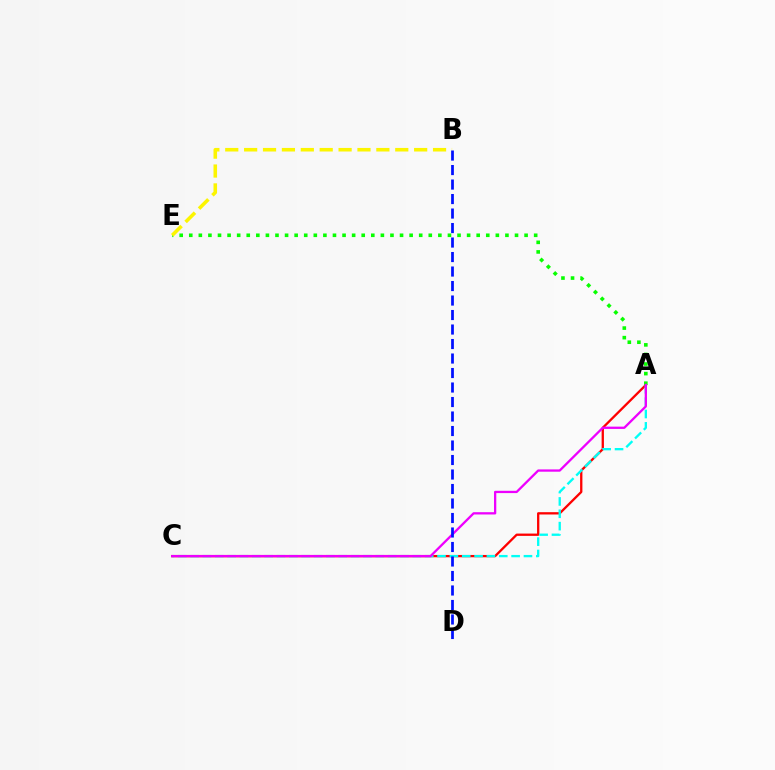{('A', 'C'): [{'color': '#ff0000', 'line_style': 'solid', 'thickness': 1.66}, {'color': '#00fff6', 'line_style': 'dashed', 'thickness': 1.68}, {'color': '#ee00ff', 'line_style': 'solid', 'thickness': 1.65}], ('A', 'E'): [{'color': '#08ff00', 'line_style': 'dotted', 'thickness': 2.6}], ('B', 'E'): [{'color': '#fcf500', 'line_style': 'dashed', 'thickness': 2.57}], ('B', 'D'): [{'color': '#0010ff', 'line_style': 'dashed', 'thickness': 1.97}]}